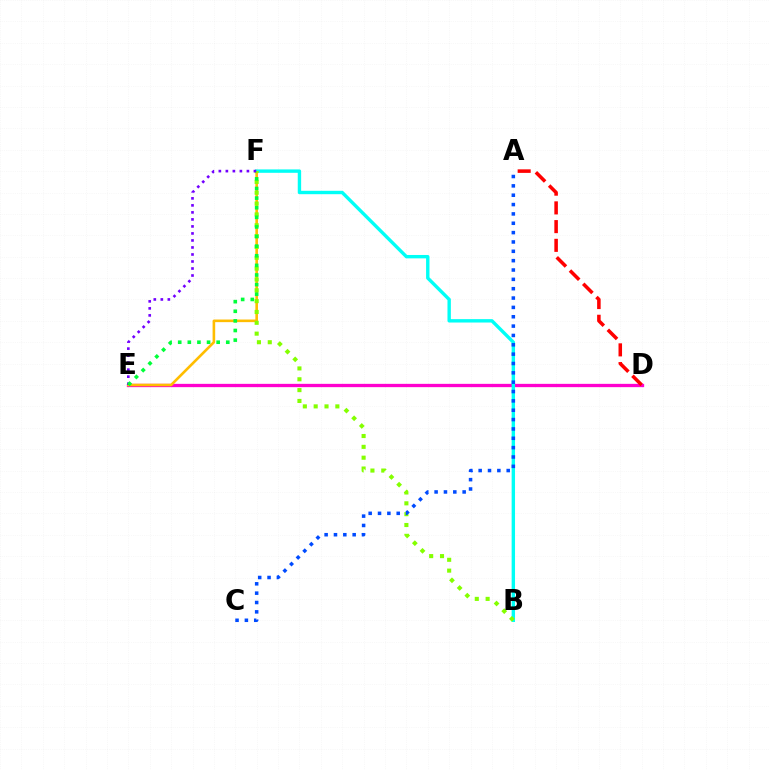{('D', 'E'): [{'color': '#ff00cf', 'line_style': 'solid', 'thickness': 2.38}], ('E', 'F'): [{'color': '#ffbd00', 'line_style': 'solid', 'thickness': 1.88}, {'color': '#7200ff', 'line_style': 'dotted', 'thickness': 1.91}, {'color': '#00ff39', 'line_style': 'dotted', 'thickness': 2.61}], ('B', 'F'): [{'color': '#00fff6', 'line_style': 'solid', 'thickness': 2.44}, {'color': '#84ff00', 'line_style': 'dotted', 'thickness': 2.94}], ('A', 'D'): [{'color': '#ff0000', 'line_style': 'dashed', 'thickness': 2.54}], ('A', 'C'): [{'color': '#004bff', 'line_style': 'dotted', 'thickness': 2.54}]}